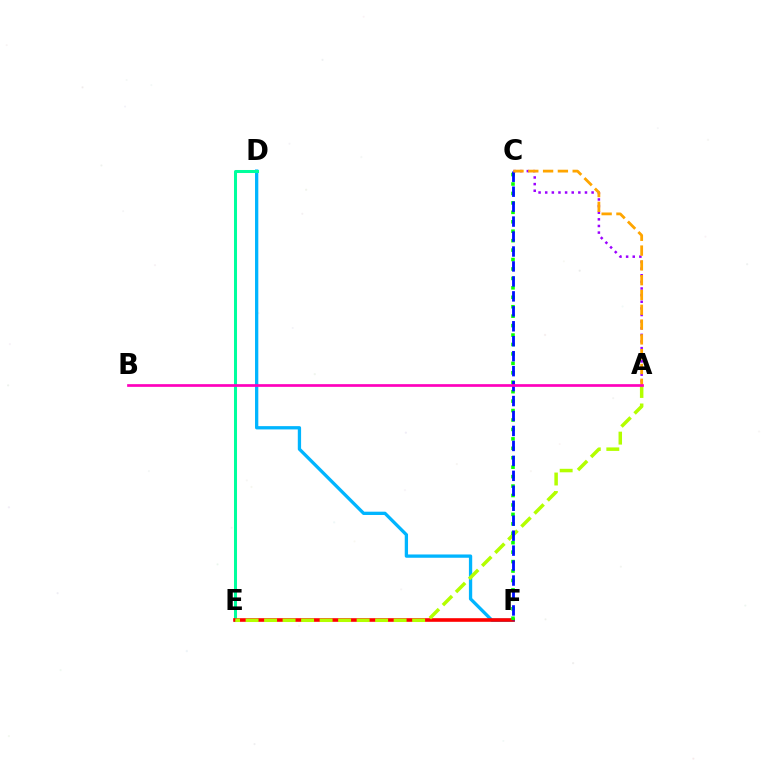{('A', 'C'): [{'color': '#9b00ff', 'line_style': 'dotted', 'thickness': 1.8}, {'color': '#ffa500', 'line_style': 'dashed', 'thickness': 2.01}], ('D', 'F'): [{'color': '#00b5ff', 'line_style': 'solid', 'thickness': 2.37}], ('D', 'E'): [{'color': '#00ff9d', 'line_style': 'solid', 'thickness': 2.18}], ('E', 'F'): [{'color': '#ff0000', 'line_style': 'solid', 'thickness': 2.6}], ('A', 'E'): [{'color': '#b3ff00', 'line_style': 'dashed', 'thickness': 2.51}], ('C', 'F'): [{'color': '#08ff00', 'line_style': 'dotted', 'thickness': 2.56}, {'color': '#0010ff', 'line_style': 'dashed', 'thickness': 2.03}], ('A', 'B'): [{'color': '#ff00bd', 'line_style': 'solid', 'thickness': 1.95}]}